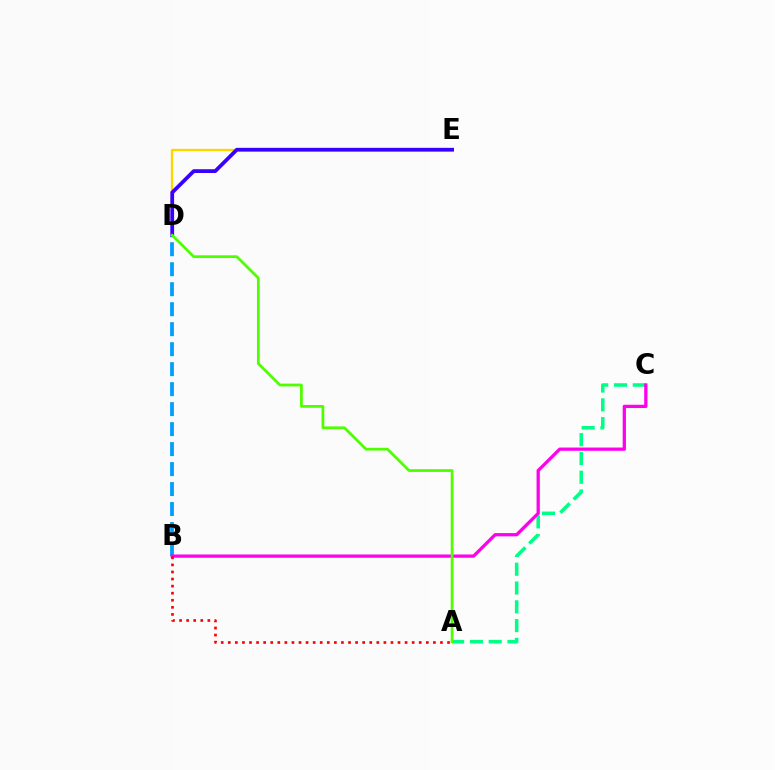{('A', 'C'): [{'color': '#00ff86', 'line_style': 'dashed', 'thickness': 2.55}], ('D', 'E'): [{'color': '#ffd500', 'line_style': 'solid', 'thickness': 1.67}, {'color': '#3700ff', 'line_style': 'solid', 'thickness': 2.71}], ('B', 'D'): [{'color': '#009eff', 'line_style': 'dashed', 'thickness': 2.72}], ('B', 'C'): [{'color': '#ff00ed', 'line_style': 'solid', 'thickness': 2.35}], ('A', 'B'): [{'color': '#ff0000', 'line_style': 'dotted', 'thickness': 1.92}], ('A', 'D'): [{'color': '#4fff00', 'line_style': 'solid', 'thickness': 1.98}]}